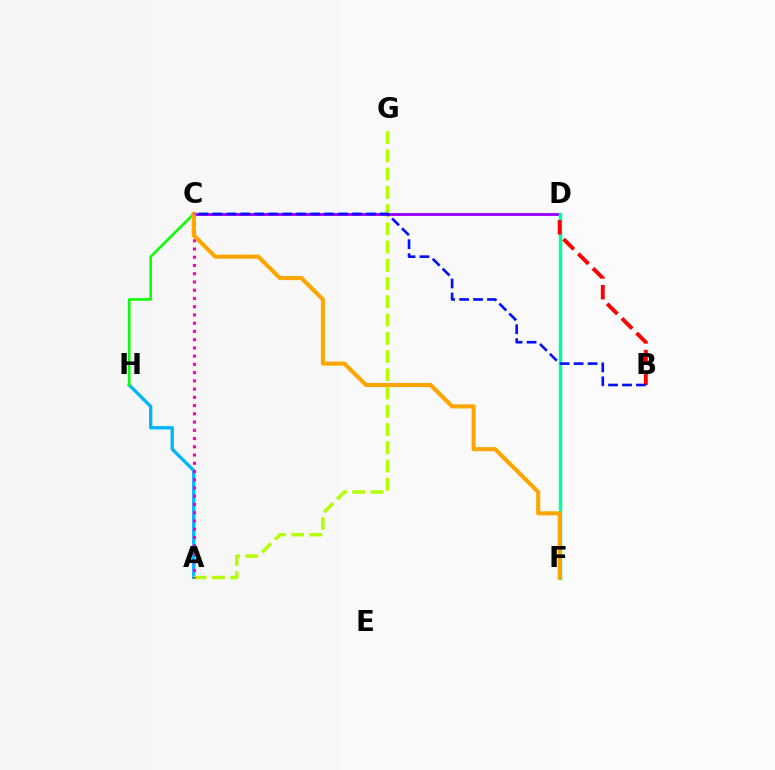{('A', 'H'): [{'color': '#00b5ff', 'line_style': 'solid', 'thickness': 2.37}], ('A', 'G'): [{'color': '#b3ff00', 'line_style': 'dashed', 'thickness': 2.48}], ('C', 'D'): [{'color': '#9b00ff', 'line_style': 'solid', 'thickness': 2.09}], ('D', 'F'): [{'color': '#00ff9d', 'line_style': 'solid', 'thickness': 2.47}], ('C', 'H'): [{'color': '#08ff00', 'line_style': 'solid', 'thickness': 1.83}], ('B', 'D'): [{'color': '#ff0000', 'line_style': 'dashed', 'thickness': 2.81}], ('A', 'C'): [{'color': '#ff00bd', 'line_style': 'dotted', 'thickness': 2.24}], ('C', 'F'): [{'color': '#ffa500', 'line_style': 'solid', 'thickness': 2.95}], ('B', 'C'): [{'color': '#0010ff', 'line_style': 'dashed', 'thickness': 1.9}]}